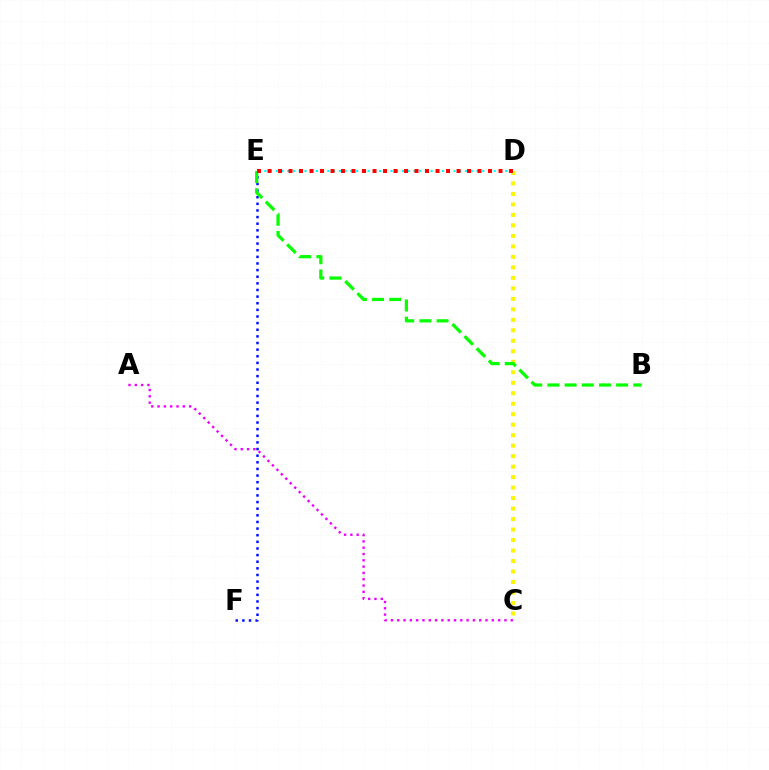{('D', 'E'): [{'color': '#00fff6', 'line_style': 'dotted', 'thickness': 1.56}, {'color': '#ff0000', 'line_style': 'dotted', 'thickness': 2.85}], ('E', 'F'): [{'color': '#0010ff', 'line_style': 'dotted', 'thickness': 1.8}], ('C', 'D'): [{'color': '#fcf500', 'line_style': 'dotted', 'thickness': 2.85}], ('B', 'E'): [{'color': '#08ff00', 'line_style': 'dashed', 'thickness': 2.33}], ('A', 'C'): [{'color': '#ee00ff', 'line_style': 'dotted', 'thickness': 1.71}]}